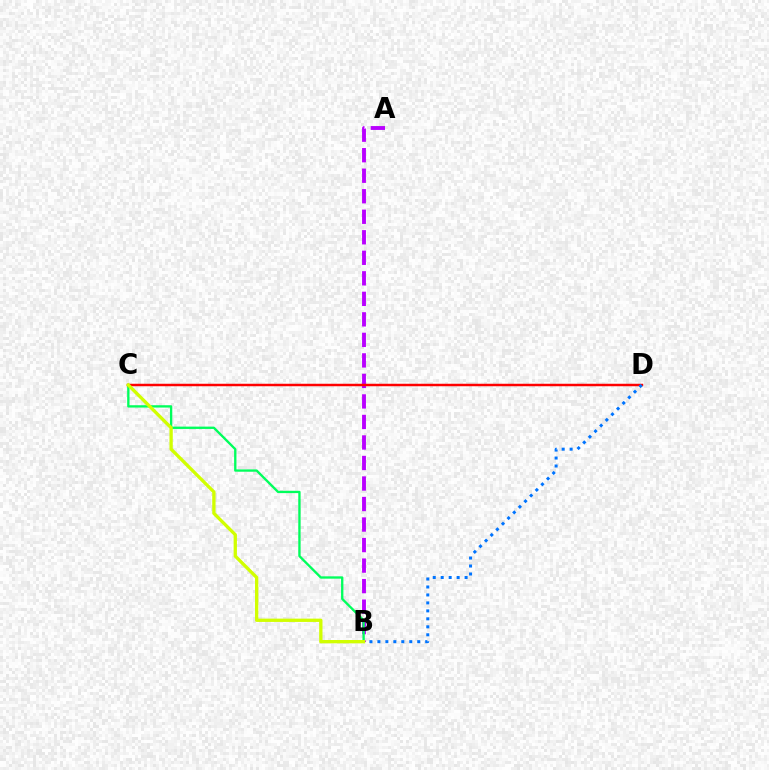{('A', 'B'): [{'color': '#b900ff', 'line_style': 'dashed', 'thickness': 2.79}], ('B', 'C'): [{'color': '#00ff5c', 'line_style': 'solid', 'thickness': 1.68}, {'color': '#d1ff00', 'line_style': 'solid', 'thickness': 2.38}], ('C', 'D'): [{'color': '#ff0000', 'line_style': 'solid', 'thickness': 1.78}], ('B', 'D'): [{'color': '#0074ff', 'line_style': 'dotted', 'thickness': 2.16}]}